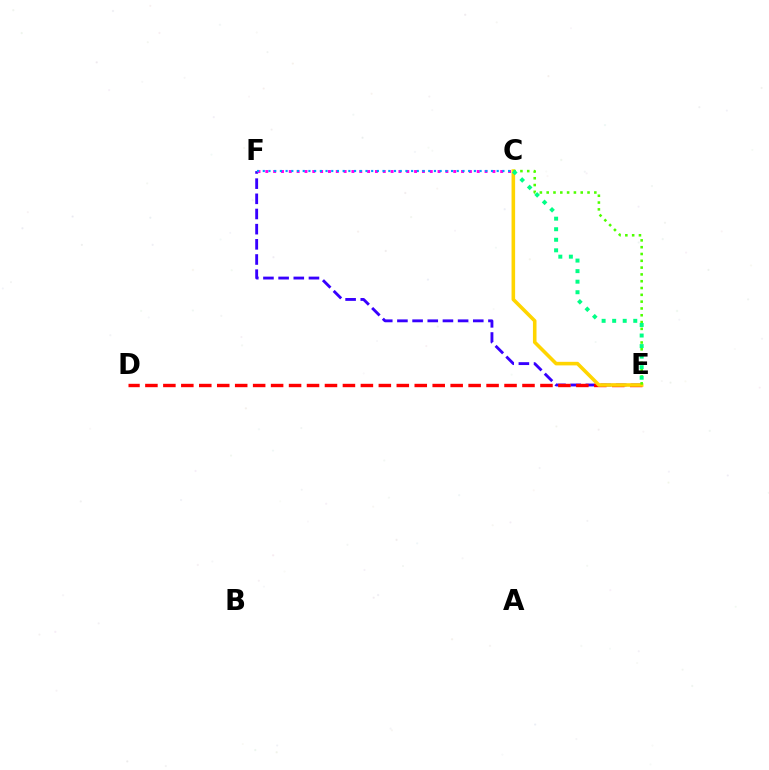{('E', 'F'): [{'color': '#3700ff', 'line_style': 'dashed', 'thickness': 2.06}], ('D', 'E'): [{'color': '#ff0000', 'line_style': 'dashed', 'thickness': 2.44}], ('C', 'E'): [{'color': '#ffd500', 'line_style': 'solid', 'thickness': 2.58}, {'color': '#4fff00', 'line_style': 'dotted', 'thickness': 1.85}, {'color': '#00ff86', 'line_style': 'dotted', 'thickness': 2.87}], ('C', 'F'): [{'color': '#ff00ed', 'line_style': 'dotted', 'thickness': 2.13}, {'color': '#009eff', 'line_style': 'dotted', 'thickness': 1.55}]}